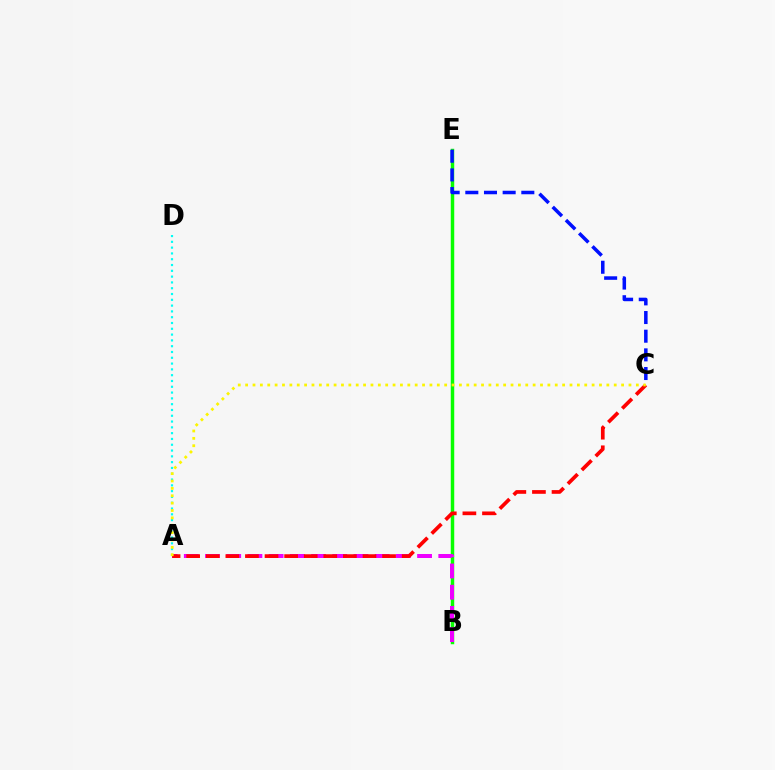{('B', 'E'): [{'color': '#08ff00', 'line_style': 'solid', 'thickness': 2.49}], ('C', 'E'): [{'color': '#0010ff', 'line_style': 'dashed', 'thickness': 2.54}], ('A', 'D'): [{'color': '#00fff6', 'line_style': 'dotted', 'thickness': 1.58}], ('A', 'B'): [{'color': '#ee00ff', 'line_style': 'dashed', 'thickness': 2.88}], ('A', 'C'): [{'color': '#ff0000', 'line_style': 'dashed', 'thickness': 2.66}, {'color': '#fcf500', 'line_style': 'dotted', 'thickness': 2.0}]}